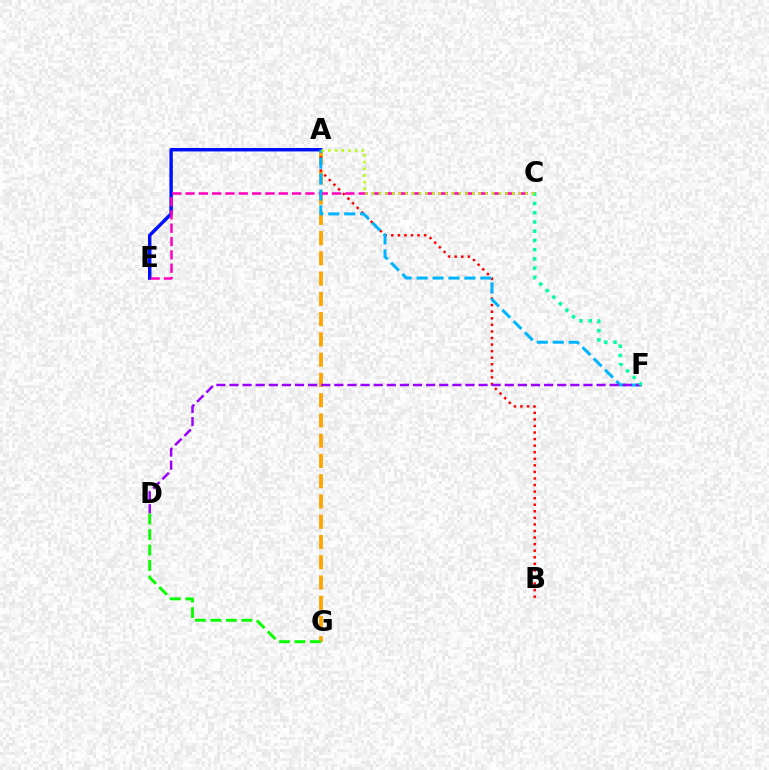{('A', 'G'): [{'color': '#ffa500', 'line_style': 'dashed', 'thickness': 2.75}], ('A', 'B'): [{'color': '#ff0000', 'line_style': 'dotted', 'thickness': 1.78}], ('A', 'E'): [{'color': '#0010ff', 'line_style': 'solid', 'thickness': 2.48}], ('D', 'G'): [{'color': '#08ff00', 'line_style': 'dashed', 'thickness': 2.1}], ('C', 'E'): [{'color': '#ff00bd', 'line_style': 'dashed', 'thickness': 1.81}], ('A', 'F'): [{'color': '#00b5ff', 'line_style': 'dashed', 'thickness': 2.16}], ('D', 'F'): [{'color': '#9b00ff', 'line_style': 'dashed', 'thickness': 1.78}], ('C', 'F'): [{'color': '#00ff9d', 'line_style': 'dotted', 'thickness': 2.51}], ('A', 'C'): [{'color': '#b3ff00', 'line_style': 'dotted', 'thickness': 1.81}]}